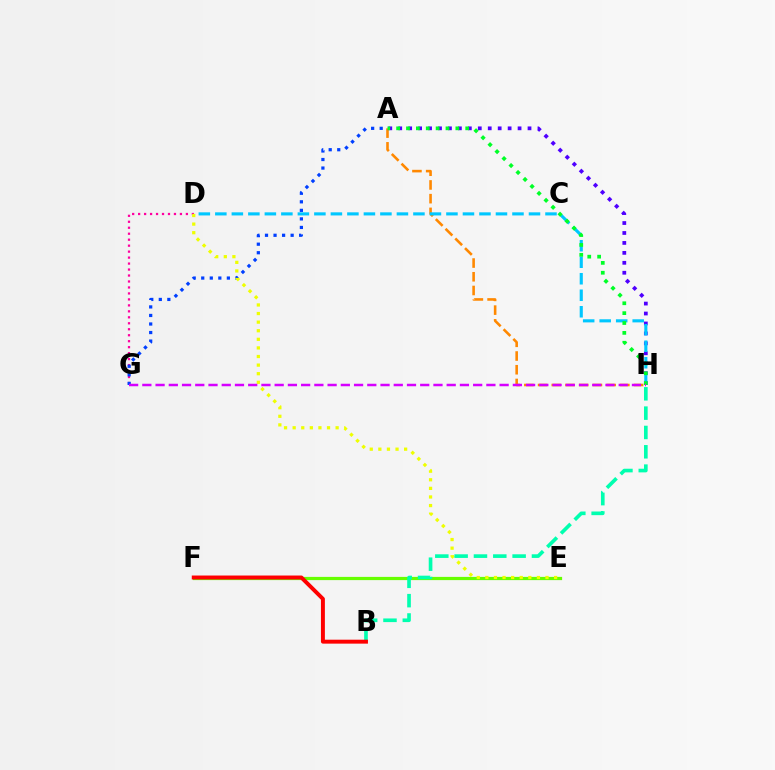{('D', 'G'): [{'color': '#ff00a0', 'line_style': 'dotted', 'thickness': 1.62}], ('A', 'H'): [{'color': '#ff8800', 'line_style': 'dashed', 'thickness': 1.86}, {'color': '#4f00ff', 'line_style': 'dotted', 'thickness': 2.7}, {'color': '#00ff27', 'line_style': 'dotted', 'thickness': 2.68}], ('A', 'G'): [{'color': '#003fff', 'line_style': 'dotted', 'thickness': 2.32}], ('E', 'F'): [{'color': '#66ff00', 'line_style': 'solid', 'thickness': 2.32}], ('D', 'E'): [{'color': '#eeff00', 'line_style': 'dotted', 'thickness': 2.33}], ('B', 'H'): [{'color': '#00ffaf', 'line_style': 'dashed', 'thickness': 2.63}], ('D', 'H'): [{'color': '#00c7ff', 'line_style': 'dashed', 'thickness': 2.24}], ('G', 'H'): [{'color': '#d600ff', 'line_style': 'dashed', 'thickness': 1.8}], ('B', 'F'): [{'color': '#ff0000', 'line_style': 'solid', 'thickness': 2.84}]}